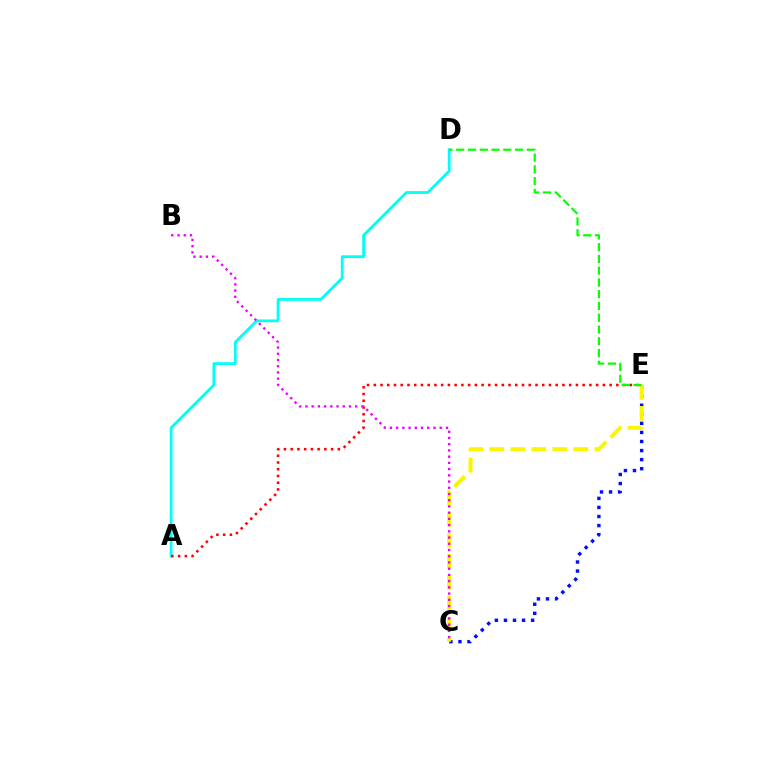{('C', 'E'): [{'color': '#0010ff', 'line_style': 'dotted', 'thickness': 2.46}, {'color': '#fcf500', 'line_style': 'dashed', 'thickness': 2.86}], ('A', 'D'): [{'color': '#00fff6', 'line_style': 'solid', 'thickness': 2.01}], ('A', 'E'): [{'color': '#ff0000', 'line_style': 'dotted', 'thickness': 1.83}], ('B', 'C'): [{'color': '#ee00ff', 'line_style': 'dotted', 'thickness': 1.69}], ('D', 'E'): [{'color': '#08ff00', 'line_style': 'dashed', 'thickness': 1.6}]}